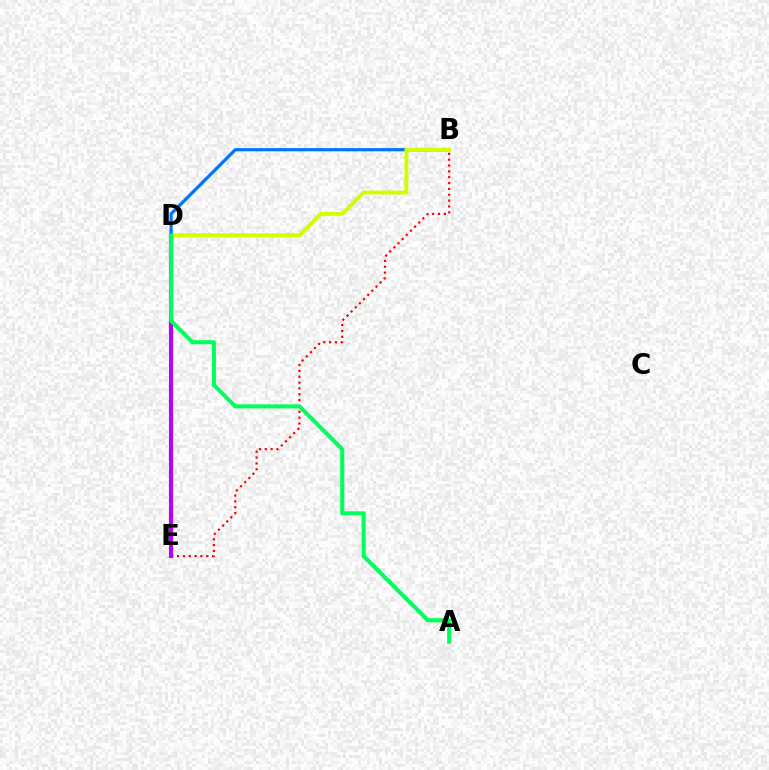{('B', 'E'): [{'color': '#ff0000', 'line_style': 'dotted', 'thickness': 1.59}], ('B', 'D'): [{'color': '#0074ff', 'line_style': 'solid', 'thickness': 2.3}, {'color': '#d1ff00', 'line_style': 'solid', 'thickness': 2.82}], ('D', 'E'): [{'color': '#b900ff', 'line_style': 'solid', 'thickness': 2.96}], ('A', 'D'): [{'color': '#00ff5c', 'line_style': 'solid', 'thickness': 2.92}]}